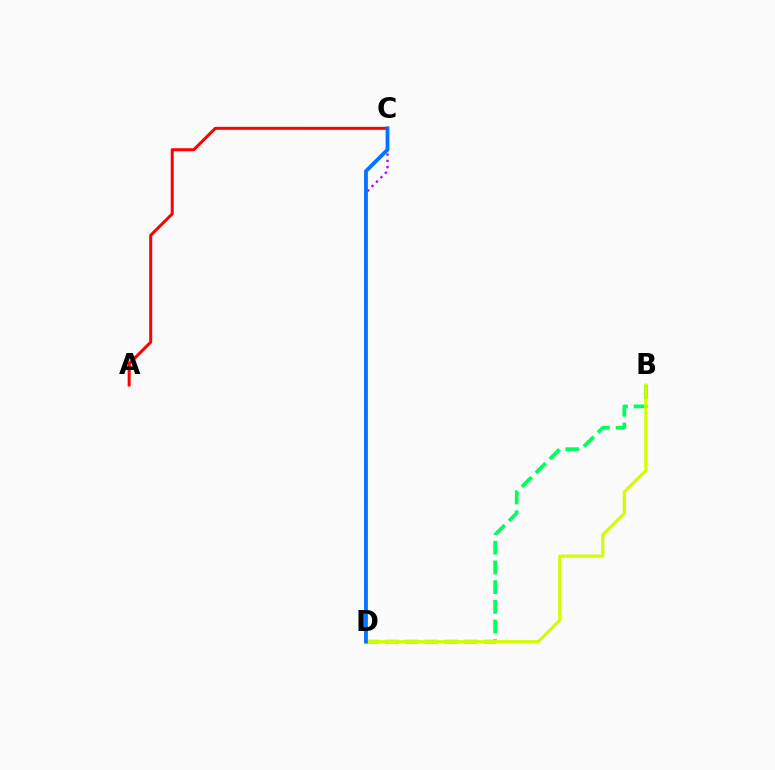{('B', 'D'): [{'color': '#00ff5c', 'line_style': 'dashed', 'thickness': 2.68}, {'color': '#d1ff00', 'line_style': 'solid', 'thickness': 2.28}], ('C', 'D'): [{'color': '#b900ff', 'line_style': 'dotted', 'thickness': 1.7}, {'color': '#0074ff', 'line_style': 'solid', 'thickness': 2.73}], ('A', 'C'): [{'color': '#ff0000', 'line_style': 'solid', 'thickness': 2.16}]}